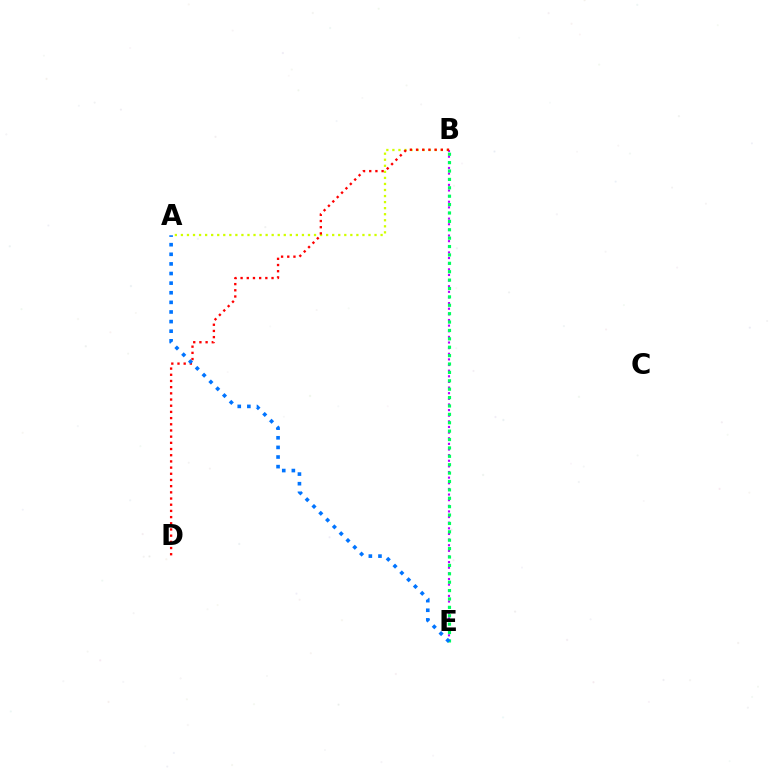{('B', 'E'): [{'color': '#b900ff', 'line_style': 'dotted', 'thickness': 1.53}, {'color': '#00ff5c', 'line_style': 'dotted', 'thickness': 2.28}], ('A', 'B'): [{'color': '#d1ff00', 'line_style': 'dotted', 'thickness': 1.64}], ('B', 'D'): [{'color': '#ff0000', 'line_style': 'dotted', 'thickness': 1.68}], ('A', 'E'): [{'color': '#0074ff', 'line_style': 'dotted', 'thickness': 2.61}]}